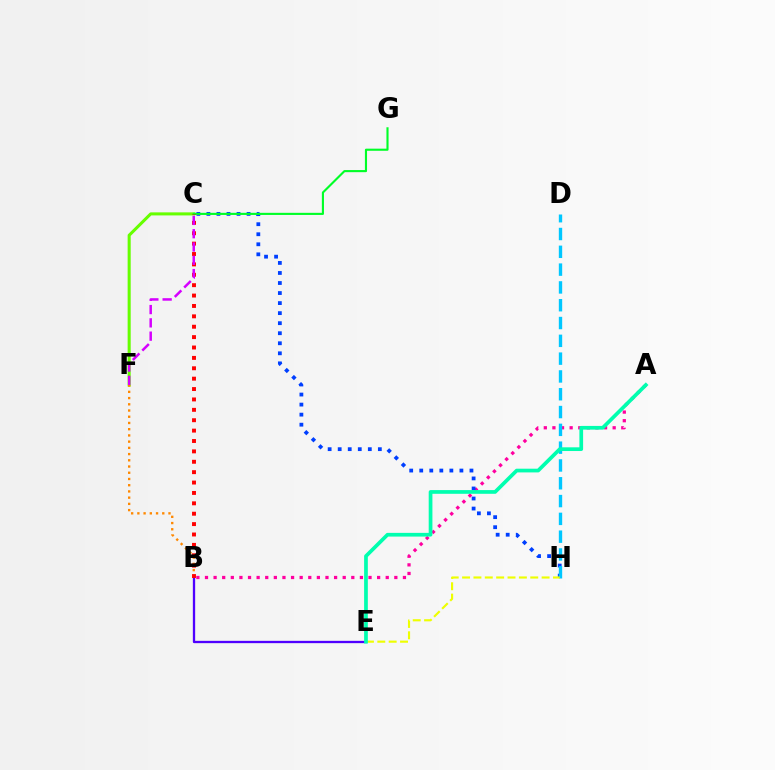{('A', 'B'): [{'color': '#ff00a0', 'line_style': 'dotted', 'thickness': 2.34}], ('C', 'H'): [{'color': '#003fff', 'line_style': 'dotted', 'thickness': 2.73}], ('D', 'H'): [{'color': '#00c7ff', 'line_style': 'dashed', 'thickness': 2.42}], ('C', 'F'): [{'color': '#66ff00', 'line_style': 'solid', 'thickness': 2.2}, {'color': '#d600ff', 'line_style': 'dashed', 'thickness': 1.81}], ('B', 'E'): [{'color': '#4f00ff', 'line_style': 'solid', 'thickness': 1.66}], ('B', 'F'): [{'color': '#ff8800', 'line_style': 'dotted', 'thickness': 1.69}], ('C', 'G'): [{'color': '#00ff27', 'line_style': 'solid', 'thickness': 1.53}], ('B', 'C'): [{'color': '#ff0000', 'line_style': 'dotted', 'thickness': 2.82}], ('E', 'H'): [{'color': '#eeff00', 'line_style': 'dashed', 'thickness': 1.54}], ('A', 'E'): [{'color': '#00ffaf', 'line_style': 'solid', 'thickness': 2.67}]}